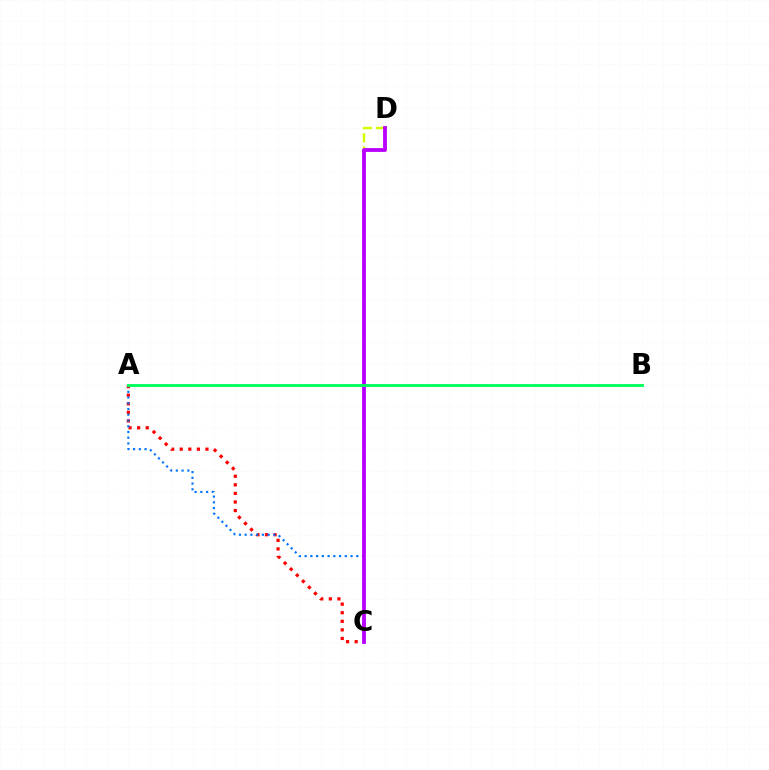{('A', 'C'): [{'color': '#ff0000', 'line_style': 'dotted', 'thickness': 2.33}, {'color': '#0074ff', 'line_style': 'dotted', 'thickness': 1.56}], ('C', 'D'): [{'color': '#d1ff00', 'line_style': 'dashed', 'thickness': 1.78}, {'color': '#b900ff', 'line_style': 'solid', 'thickness': 2.74}], ('A', 'B'): [{'color': '#00ff5c', 'line_style': 'solid', 'thickness': 2.06}]}